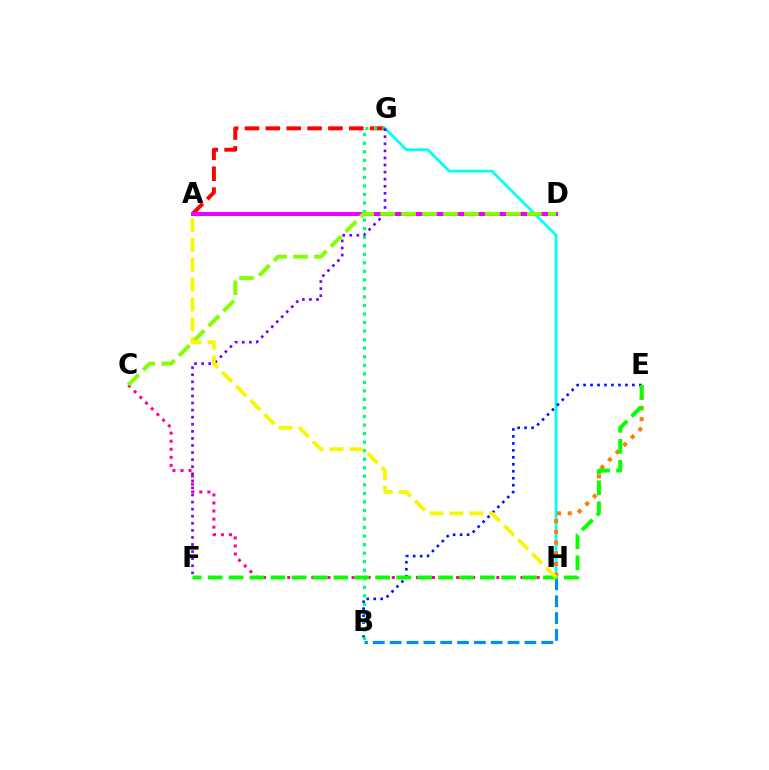{('G', 'H'): [{'color': '#00fff6', 'line_style': 'solid', 'thickness': 1.98}], ('A', 'G'): [{'color': '#ff0000', 'line_style': 'dashed', 'thickness': 2.83}], ('E', 'H'): [{'color': '#ff7c00', 'line_style': 'dotted', 'thickness': 2.91}], ('C', 'H'): [{'color': '#ff0094', 'line_style': 'dotted', 'thickness': 2.19}], ('A', 'D'): [{'color': '#ee00ff', 'line_style': 'solid', 'thickness': 2.9}], ('B', 'E'): [{'color': '#0010ff', 'line_style': 'dotted', 'thickness': 1.89}], ('B', 'G'): [{'color': '#00ff74', 'line_style': 'dotted', 'thickness': 2.32}], ('B', 'H'): [{'color': '#008cff', 'line_style': 'dashed', 'thickness': 2.29}], ('F', 'G'): [{'color': '#7200ff', 'line_style': 'dotted', 'thickness': 1.92}], ('E', 'F'): [{'color': '#08ff00', 'line_style': 'dashed', 'thickness': 2.85}], ('C', 'D'): [{'color': '#84ff00', 'line_style': 'dashed', 'thickness': 2.85}], ('A', 'H'): [{'color': '#fcf500', 'line_style': 'dashed', 'thickness': 2.7}]}